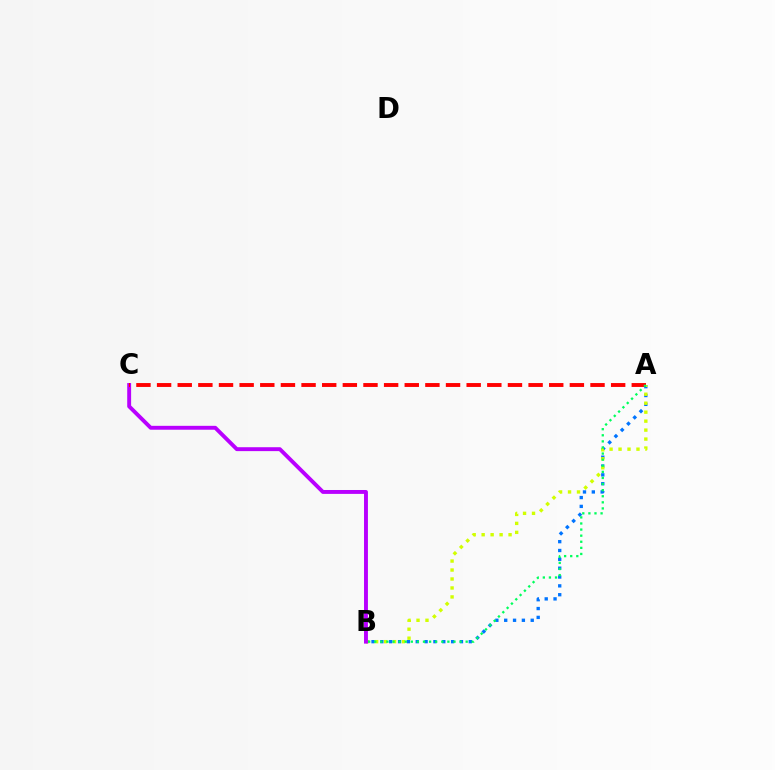{('A', 'B'): [{'color': '#0074ff', 'line_style': 'dotted', 'thickness': 2.4}, {'color': '#d1ff00', 'line_style': 'dotted', 'thickness': 2.44}, {'color': '#00ff5c', 'line_style': 'dotted', 'thickness': 1.66}], ('B', 'C'): [{'color': '#b900ff', 'line_style': 'solid', 'thickness': 2.81}], ('A', 'C'): [{'color': '#ff0000', 'line_style': 'dashed', 'thickness': 2.8}]}